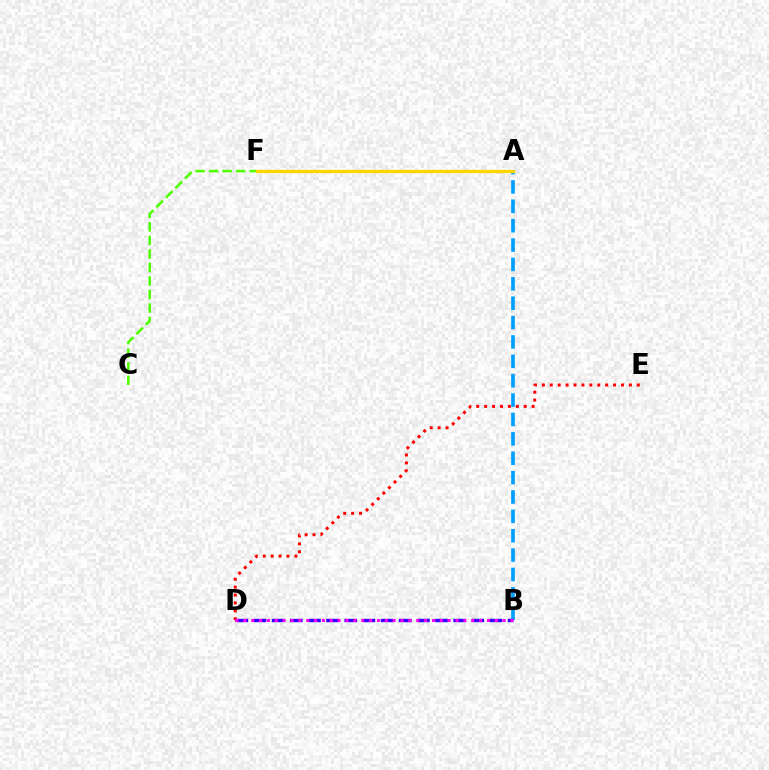{('A', 'B'): [{'color': '#009eff', 'line_style': 'dashed', 'thickness': 2.63}], ('A', 'F'): [{'color': '#00ff86', 'line_style': 'solid', 'thickness': 1.95}, {'color': '#ffd500', 'line_style': 'solid', 'thickness': 2.35}], ('D', 'E'): [{'color': '#ff0000', 'line_style': 'dotted', 'thickness': 2.15}], ('B', 'D'): [{'color': '#3700ff', 'line_style': 'dashed', 'thickness': 2.47}, {'color': '#ff00ed', 'line_style': 'dotted', 'thickness': 2.14}], ('C', 'F'): [{'color': '#4fff00', 'line_style': 'dashed', 'thickness': 1.84}]}